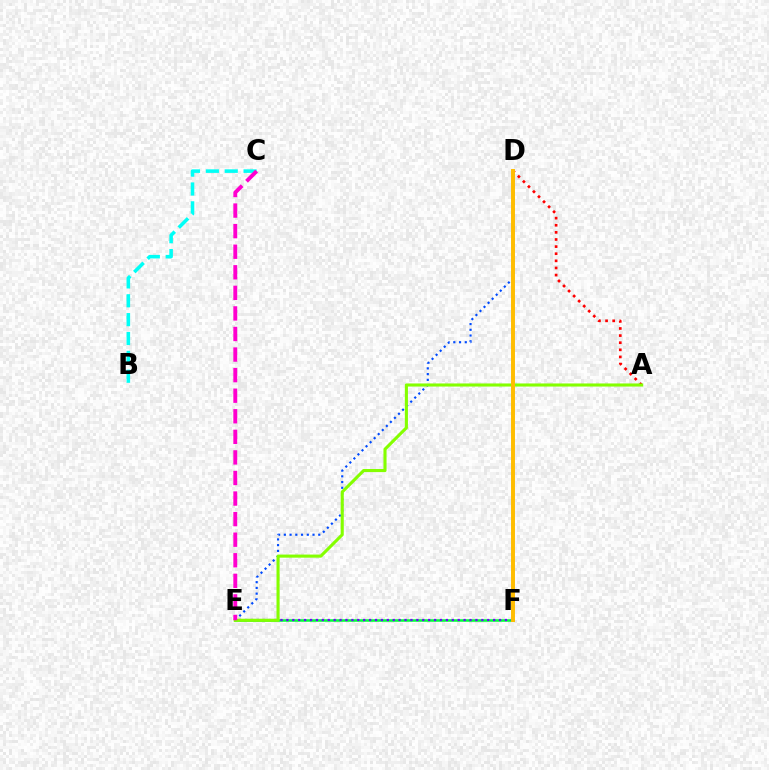{('A', 'D'): [{'color': '#ff0000', 'line_style': 'dotted', 'thickness': 1.93}], ('E', 'F'): [{'color': '#00ff39', 'line_style': 'solid', 'thickness': 1.83}, {'color': '#7200ff', 'line_style': 'dotted', 'thickness': 1.61}], ('D', 'E'): [{'color': '#004bff', 'line_style': 'dotted', 'thickness': 1.56}], ('B', 'C'): [{'color': '#00fff6', 'line_style': 'dashed', 'thickness': 2.56}], ('A', 'E'): [{'color': '#84ff00', 'line_style': 'solid', 'thickness': 2.23}], ('C', 'E'): [{'color': '#ff00cf', 'line_style': 'dashed', 'thickness': 2.79}], ('D', 'F'): [{'color': '#ffbd00', 'line_style': 'solid', 'thickness': 2.84}]}